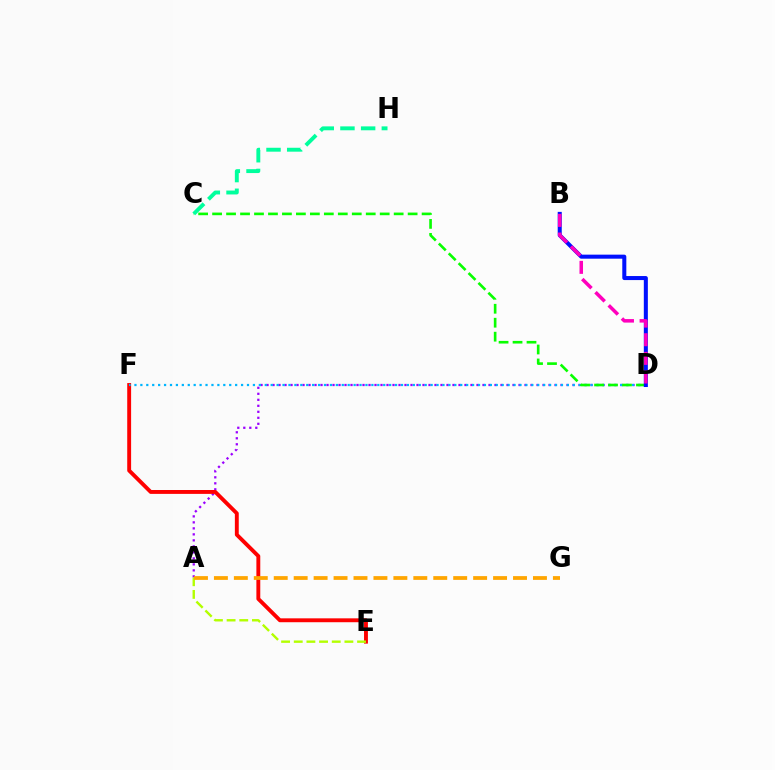{('A', 'D'): [{'color': '#9b00ff', 'line_style': 'dotted', 'thickness': 1.63}], ('E', 'F'): [{'color': '#ff0000', 'line_style': 'solid', 'thickness': 2.79}], ('A', 'E'): [{'color': '#b3ff00', 'line_style': 'dashed', 'thickness': 1.72}], ('D', 'F'): [{'color': '#00b5ff', 'line_style': 'dotted', 'thickness': 1.61}], ('C', 'D'): [{'color': '#08ff00', 'line_style': 'dashed', 'thickness': 1.9}], ('B', 'D'): [{'color': '#0010ff', 'line_style': 'solid', 'thickness': 2.9}, {'color': '#ff00bd', 'line_style': 'dashed', 'thickness': 2.53}], ('A', 'G'): [{'color': '#ffa500', 'line_style': 'dashed', 'thickness': 2.71}], ('C', 'H'): [{'color': '#00ff9d', 'line_style': 'dashed', 'thickness': 2.81}]}